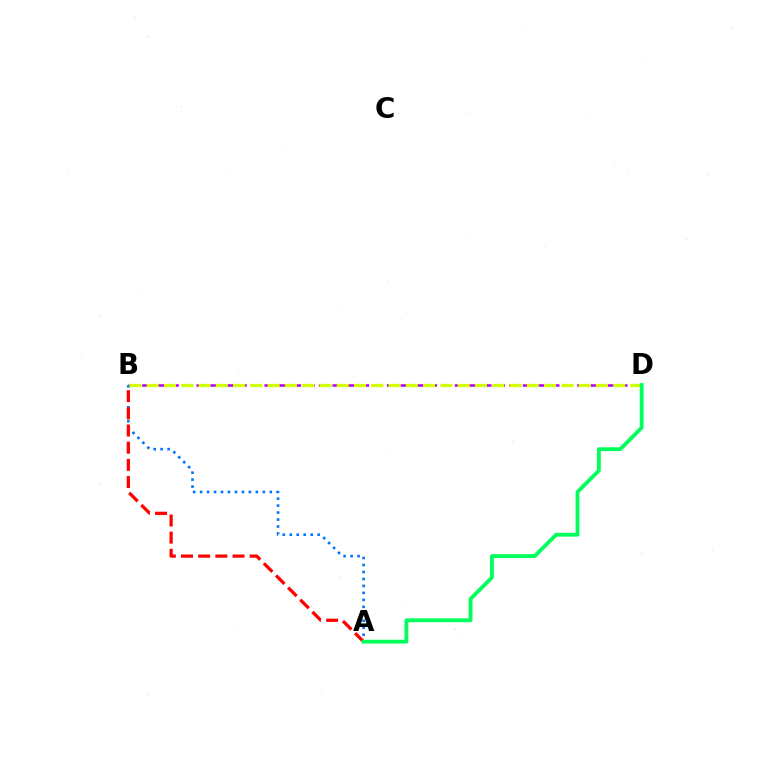{('B', 'D'): [{'color': '#b900ff', 'line_style': 'dashed', 'thickness': 1.85}, {'color': '#d1ff00', 'line_style': 'dashed', 'thickness': 2.35}], ('A', 'B'): [{'color': '#0074ff', 'line_style': 'dotted', 'thickness': 1.89}, {'color': '#ff0000', 'line_style': 'dashed', 'thickness': 2.33}], ('A', 'D'): [{'color': '#00ff5c', 'line_style': 'solid', 'thickness': 2.75}]}